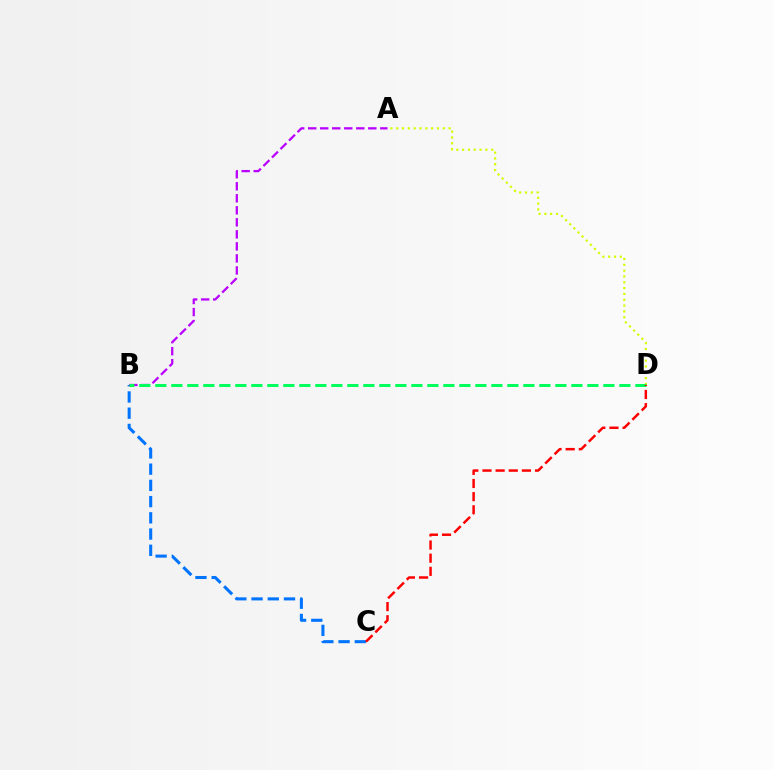{('B', 'C'): [{'color': '#0074ff', 'line_style': 'dashed', 'thickness': 2.2}], ('A', 'D'): [{'color': '#d1ff00', 'line_style': 'dotted', 'thickness': 1.58}], ('A', 'B'): [{'color': '#b900ff', 'line_style': 'dashed', 'thickness': 1.63}], ('B', 'D'): [{'color': '#00ff5c', 'line_style': 'dashed', 'thickness': 2.17}], ('C', 'D'): [{'color': '#ff0000', 'line_style': 'dashed', 'thickness': 1.79}]}